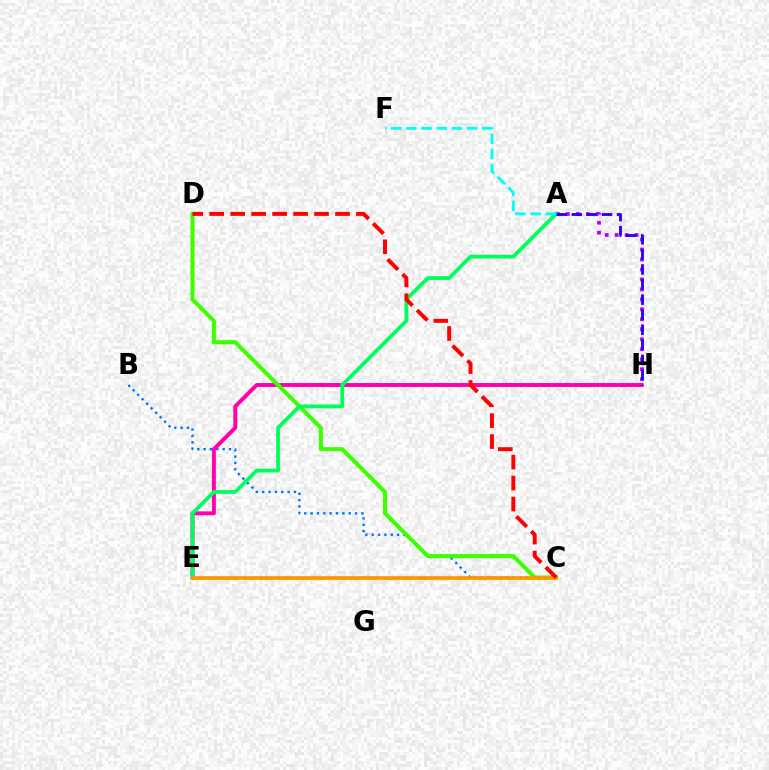{('B', 'C'): [{'color': '#0074ff', 'line_style': 'dotted', 'thickness': 1.72}], ('A', 'H'): [{'color': '#b900ff', 'line_style': 'dotted', 'thickness': 2.71}, {'color': '#2500ff', 'line_style': 'dashed', 'thickness': 2.05}], ('E', 'H'): [{'color': '#ff00ac', 'line_style': 'solid', 'thickness': 2.83}], ('C', 'D'): [{'color': '#3dff00', 'line_style': 'solid', 'thickness': 2.92}, {'color': '#ff0000', 'line_style': 'dashed', 'thickness': 2.85}], ('A', 'E'): [{'color': '#00ff5c', 'line_style': 'solid', 'thickness': 2.72}], ('C', 'E'): [{'color': '#d1ff00', 'line_style': 'dashed', 'thickness': 2.41}, {'color': '#ff9400', 'line_style': 'solid', 'thickness': 2.62}], ('A', 'F'): [{'color': '#00fff6', 'line_style': 'dashed', 'thickness': 2.06}]}